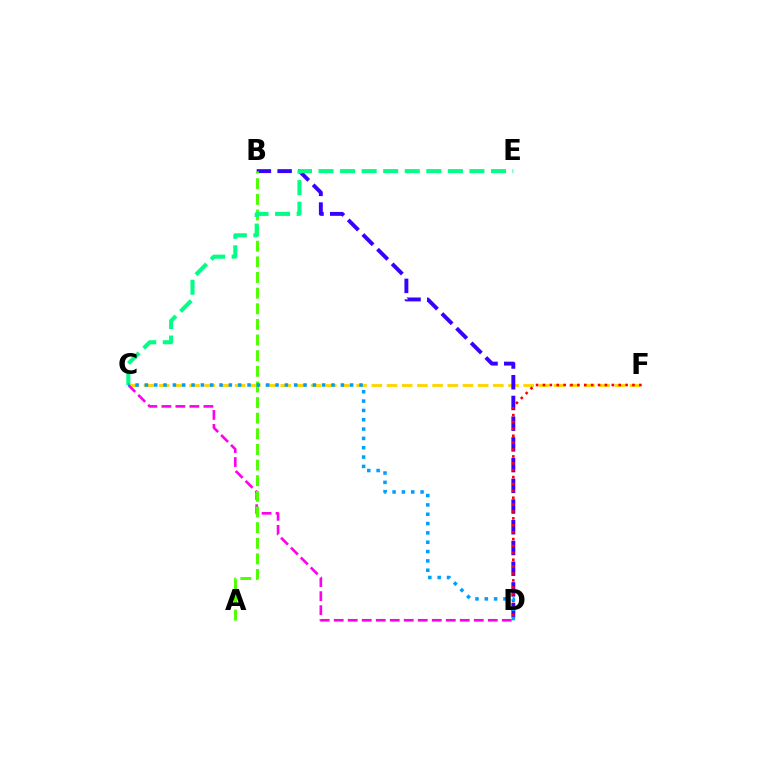{('C', 'F'): [{'color': '#ffd500', 'line_style': 'dashed', 'thickness': 2.06}], ('C', 'D'): [{'color': '#ff00ed', 'line_style': 'dashed', 'thickness': 1.9}, {'color': '#009eff', 'line_style': 'dotted', 'thickness': 2.54}], ('B', 'D'): [{'color': '#3700ff', 'line_style': 'dashed', 'thickness': 2.81}], ('A', 'B'): [{'color': '#4fff00', 'line_style': 'dashed', 'thickness': 2.12}], ('D', 'F'): [{'color': '#ff0000', 'line_style': 'dotted', 'thickness': 1.87}], ('C', 'E'): [{'color': '#00ff86', 'line_style': 'dashed', 'thickness': 2.93}]}